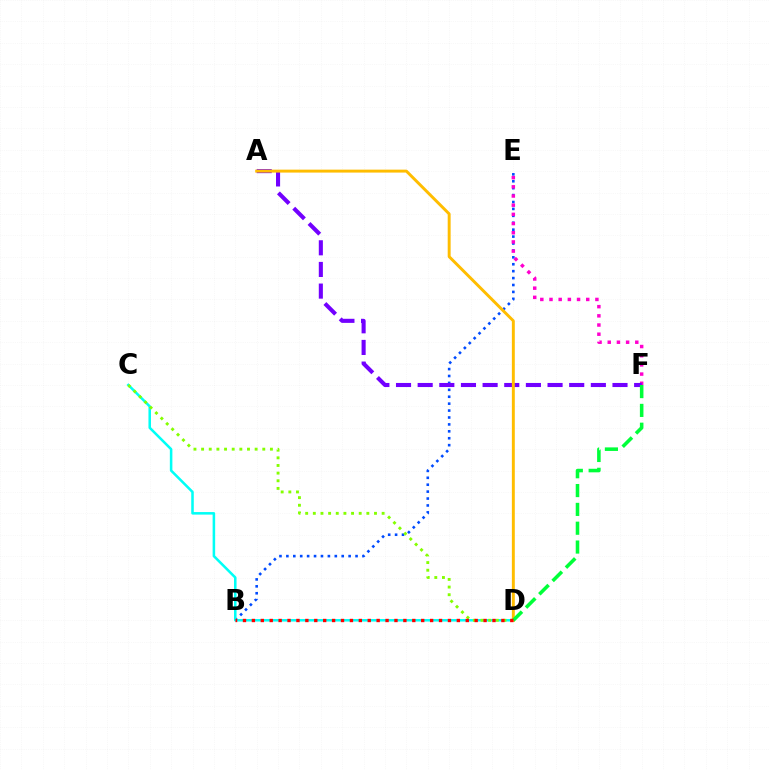{('B', 'E'): [{'color': '#004bff', 'line_style': 'dotted', 'thickness': 1.88}], ('E', 'F'): [{'color': '#ff00cf', 'line_style': 'dotted', 'thickness': 2.5}], ('C', 'D'): [{'color': '#00fff6', 'line_style': 'solid', 'thickness': 1.83}, {'color': '#84ff00', 'line_style': 'dotted', 'thickness': 2.08}], ('A', 'F'): [{'color': '#7200ff', 'line_style': 'dashed', 'thickness': 2.94}], ('A', 'D'): [{'color': '#ffbd00', 'line_style': 'solid', 'thickness': 2.12}], ('D', 'F'): [{'color': '#00ff39', 'line_style': 'dashed', 'thickness': 2.56}], ('B', 'D'): [{'color': '#ff0000', 'line_style': 'dotted', 'thickness': 2.42}]}